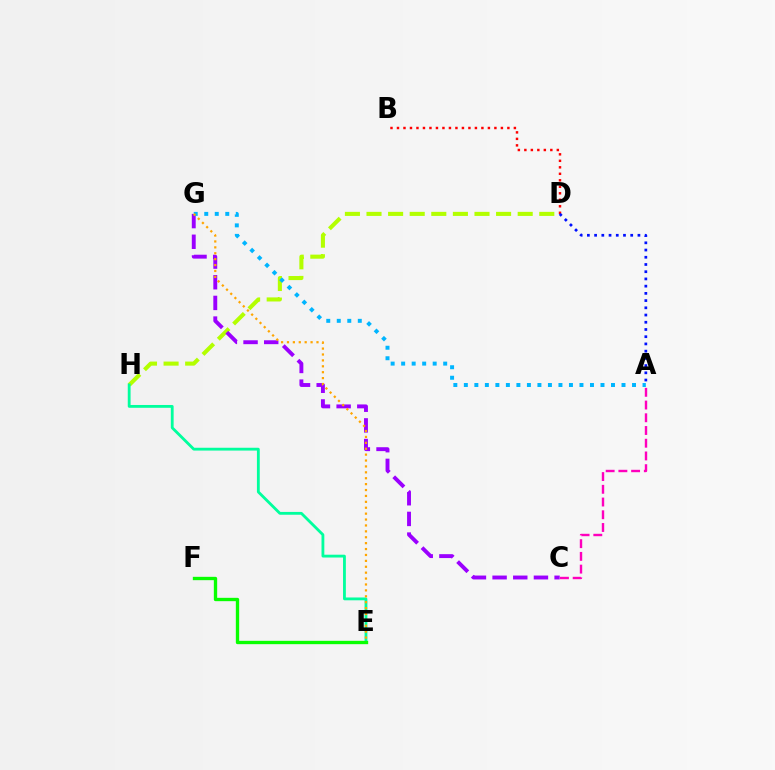{('A', 'C'): [{'color': '#ff00bd', 'line_style': 'dashed', 'thickness': 1.73}], ('D', 'H'): [{'color': '#b3ff00', 'line_style': 'dashed', 'thickness': 2.93}], ('B', 'D'): [{'color': '#ff0000', 'line_style': 'dotted', 'thickness': 1.76}], ('C', 'G'): [{'color': '#9b00ff', 'line_style': 'dashed', 'thickness': 2.81}], ('A', 'D'): [{'color': '#0010ff', 'line_style': 'dotted', 'thickness': 1.96}], ('E', 'H'): [{'color': '#00ff9d', 'line_style': 'solid', 'thickness': 2.03}], ('E', 'F'): [{'color': '#08ff00', 'line_style': 'solid', 'thickness': 2.41}], ('A', 'G'): [{'color': '#00b5ff', 'line_style': 'dotted', 'thickness': 2.86}], ('E', 'G'): [{'color': '#ffa500', 'line_style': 'dotted', 'thickness': 1.6}]}